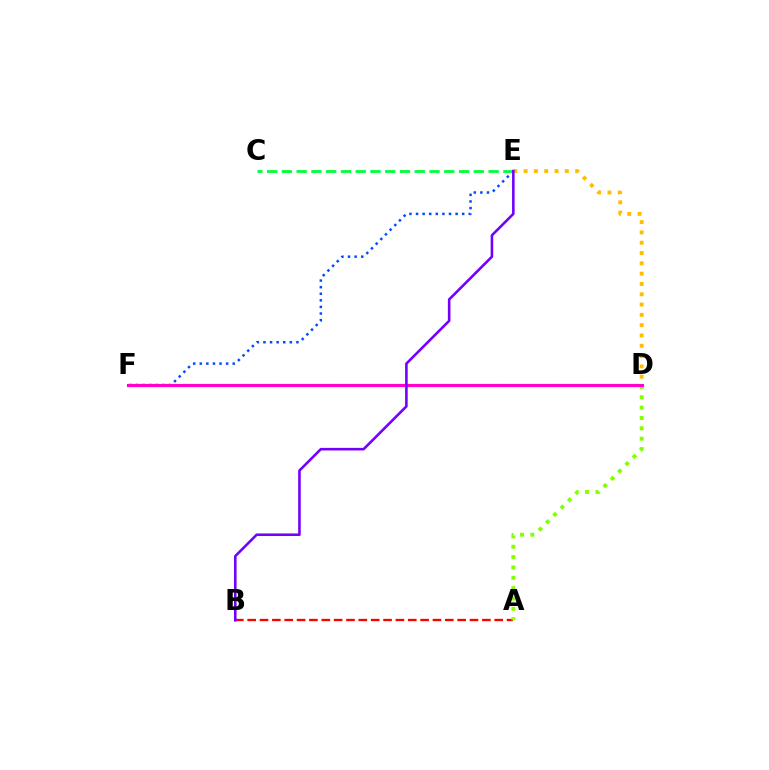{('E', 'F'): [{'color': '#004bff', 'line_style': 'dotted', 'thickness': 1.79}], ('D', 'E'): [{'color': '#ffbd00', 'line_style': 'dotted', 'thickness': 2.8}], ('D', 'F'): [{'color': '#00fff6', 'line_style': 'dashed', 'thickness': 1.51}, {'color': '#ff00cf', 'line_style': 'solid', 'thickness': 2.25}], ('A', 'B'): [{'color': '#ff0000', 'line_style': 'dashed', 'thickness': 1.68}], ('C', 'E'): [{'color': '#00ff39', 'line_style': 'dashed', 'thickness': 2.01}], ('A', 'D'): [{'color': '#84ff00', 'line_style': 'dotted', 'thickness': 2.81}], ('B', 'E'): [{'color': '#7200ff', 'line_style': 'solid', 'thickness': 1.86}]}